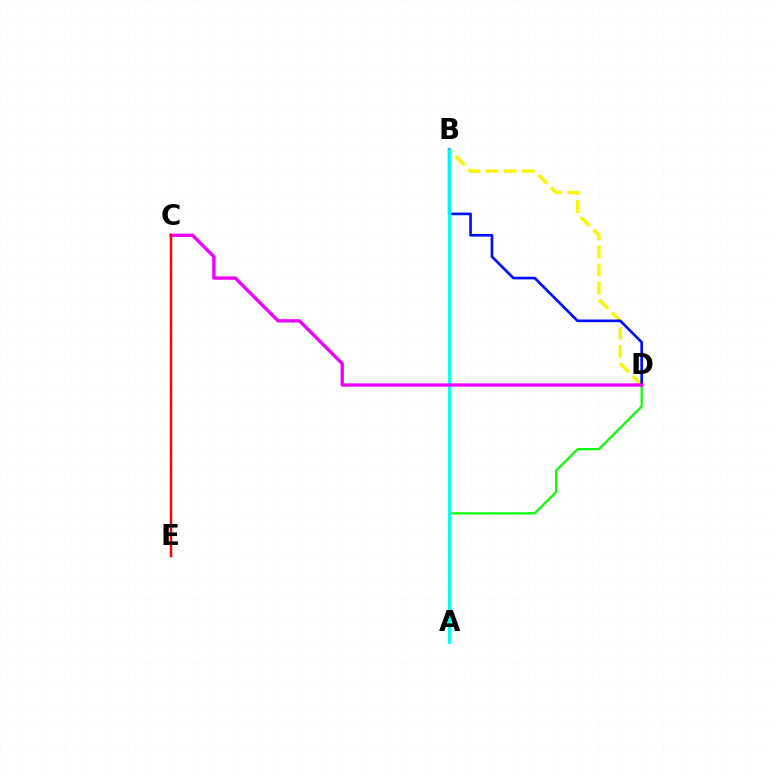{('B', 'D'): [{'color': '#fcf500', 'line_style': 'dashed', 'thickness': 2.45}, {'color': '#0010ff', 'line_style': 'solid', 'thickness': 1.92}], ('A', 'D'): [{'color': '#08ff00', 'line_style': 'solid', 'thickness': 1.58}], ('A', 'B'): [{'color': '#00fff6', 'line_style': 'solid', 'thickness': 2.05}], ('C', 'D'): [{'color': '#ee00ff', 'line_style': 'solid', 'thickness': 2.4}], ('C', 'E'): [{'color': '#ff0000', 'line_style': 'solid', 'thickness': 1.78}]}